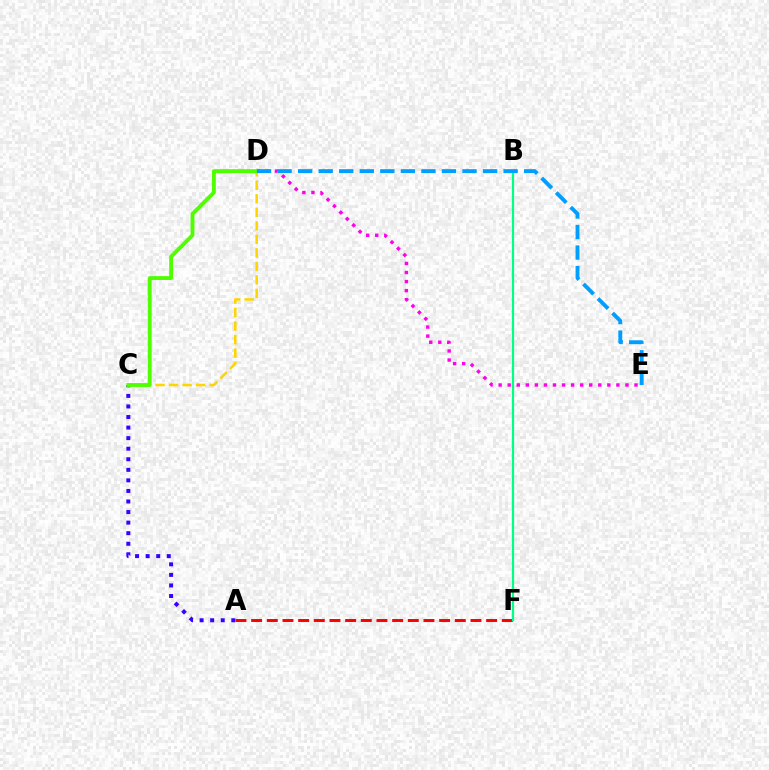{('A', 'F'): [{'color': '#ff0000', 'line_style': 'dashed', 'thickness': 2.13}], ('D', 'E'): [{'color': '#ff00ed', 'line_style': 'dotted', 'thickness': 2.46}, {'color': '#009eff', 'line_style': 'dashed', 'thickness': 2.79}], ('A', 'C'): [{'color': '#3700ff', 'line_style': 'dotted', 'thickness': 2.87}], ('C', 'D'): [{'color': '#ffd500', 'line_style': 'dashed', 'thickness': 1.84}, {'color': '#4fff00', 'line_style': 'solid', 'thickness': 2.78}], ('B', 'F'): [{'color': '#00ff86', 'line_style': 'solid', 'thickness': 1.59}]}